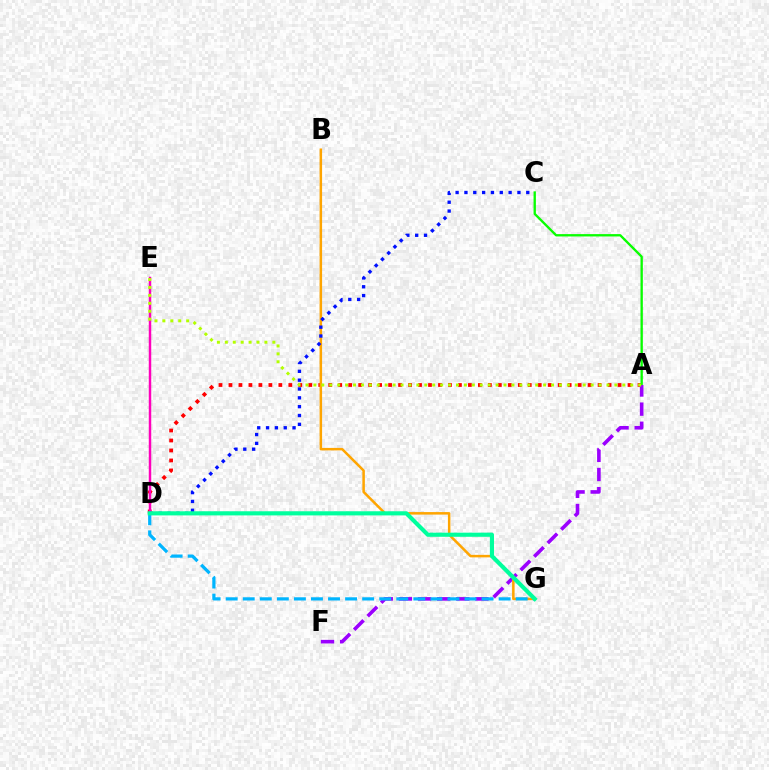{('A', 'D'): [{'color': '#ff0000', 'line_style': 'dotted', 'thickness': 2.71}], ('A', 'C'): [{'color': '#08ff00', 'line_style': 'solid', 'thickness': 1.68}], ('D', 'E'): [{'color': '#ff00bd', 'line_style': 'solid', 'thickness': 1.78}], ('A', 'F'): [{'color': '#9b00ff', 'line_style': 'dashed', 'thickness': 2.6}], ('B', 'G'): [{'color': '#ffa500', 'line_style': 'solid', 'thickness': 1.81}], ('C', 'D'): [{'color': '#0010ff', 'line_style': 'dotted', 'thickness': 2.4}], ('D', 'G'): [{'color': '#00b5ff', 'line_style': 'dashed', 'thickness': 2.32}, {'color': '#00ff9d', 'line_style': 'solid', 'thickness': 2.98}], ('A', 'E'): [{'color': '#b3ff00', 'line_style': 'dotted', 'thickness': 2.15}]}